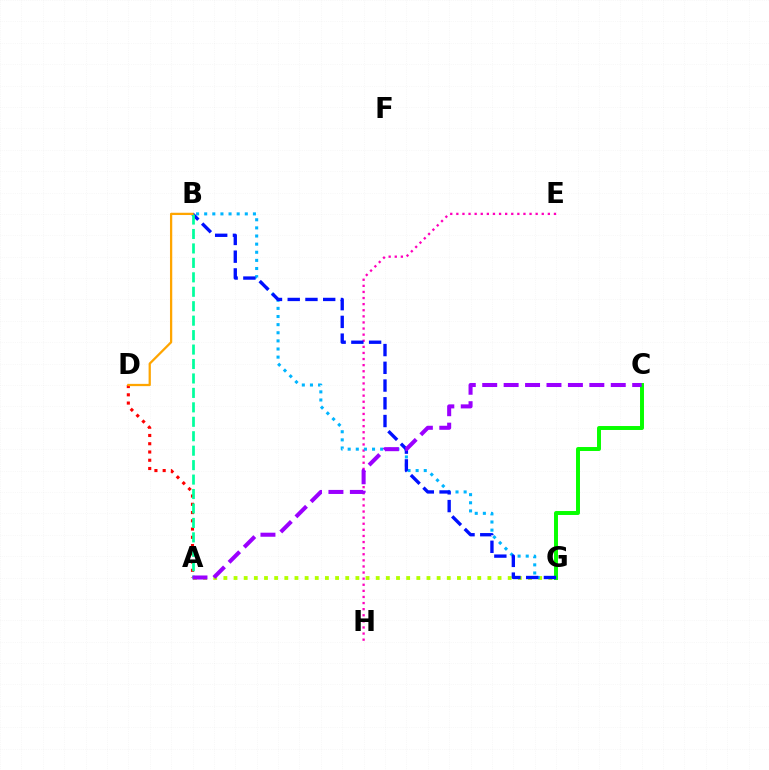{('C', 'G'): [{'color': '#08ff00', 'line_style': 'solid', 'thickness': 2.85}], ('E', 'H'): [{'color': '#ff00bd', 'line_style': 'dotted', 'thickness': 1.66}], ('A', 'G'): [{'color': '#b3ff00', 'line_style': 'dotted', 'thickness': 2.76}], ('B', 'G'): [{'color': '#00b5ff', 'line_style': 'dotted', 'thickness': 2.21}, {'color': '#0010ff', 'line_style': 'dashed', 'thickness': 2.41}], ('A', 'D'): [{'color': '#ff0000', 'line_style': 'dotted', 'thickness': 2.24}], ('A', 'B'): [{'color': '#00ff9d', 'line_style': 'dashed', 'thickness': 1.96}], ('A', 'C'): [{'color': '#9b00ff', 'line_style': 'dashed', 'thickness': 2.91}], ('B', 'D'): [{'color': '#ffa500', 'line_style': 'solid', 'thickness': 1.63}]}